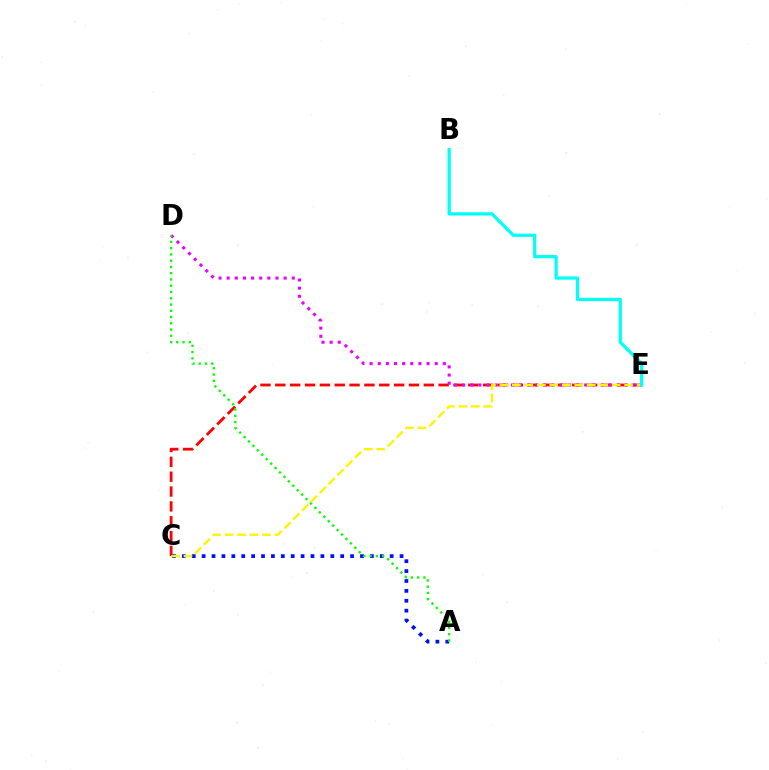{('C', 'E'): [{'color': '#ff0000', 'line_style': 'dashed', 'thickness': 2.02}, {'color': '#fcf500', 'line_style': 'dashed', 'thickness': 1.7}], ('A', 'C'): [{'color': '#0010ff', 'line_style': 'dotted', 'thickness': 2.69}], ('D', 'E'): [{'color': '#ee00ff', 'line_style': 'dotted', 'thickness': 2.21}], ('A', 'D'): [{'color': '#08ff00', 'line_style': 'dotted', 'thickness': 1.7}], ('B', 'E'): [{'color': '#00fff6', 'line_style': 'solid', 'thickness': 2.34}]}